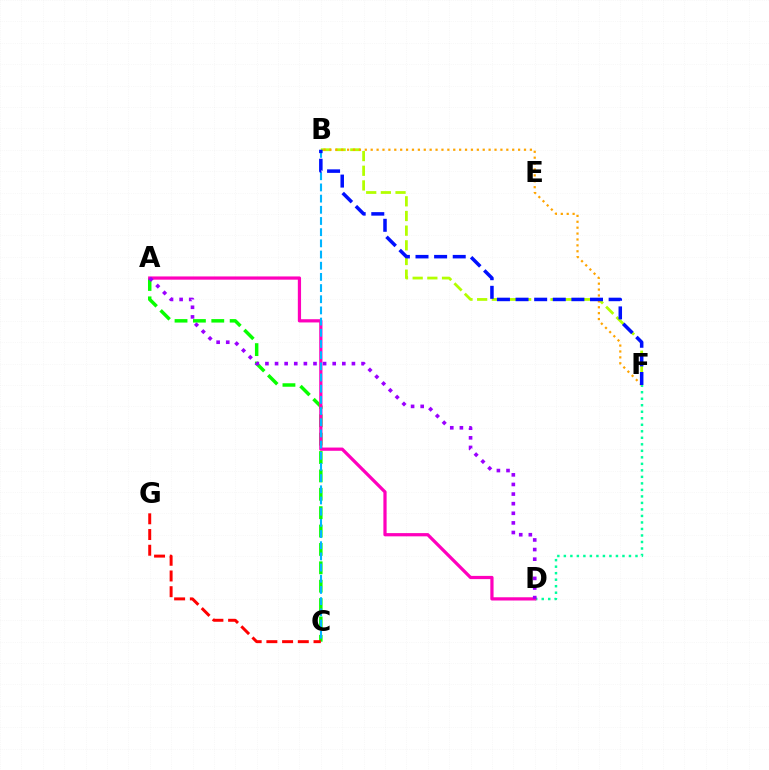{('D', 'F'): [{'color': '#00ff9d', 'line_style': 'dotted', 'thickness': 1.77}], ('A', 'C'): [{'color': '#08ff00', 'line_style': 'dashed', 'thickness': 2.5}], ('B', 'F'): [{'color': '#b3ff00', 'line_style': 'dashed', 'thickness': 1.99}, {'color': '#ffa500', 'line_style': 'dotted', 'thickness': 1.6}, {'color': '#0010ff', 'line_style': 'dashed', 'thickness': 2.53}], ('A', 'D'): [{'color': '#ff00bd', 'line_style': 'solid', 'thickness': 2.33}, {'color': '#9b00ff', 'line_style': 'dotted', 'thickness': 2.61}], ('B', 'C'): [{'color': '#00b5ff', 'line_style': 'dashed', 'thickness': 1.52}], ('C', 'G'): [{'color': '#ff0000', 'line_style': 'dashed', 'thickness': 2.13}]}